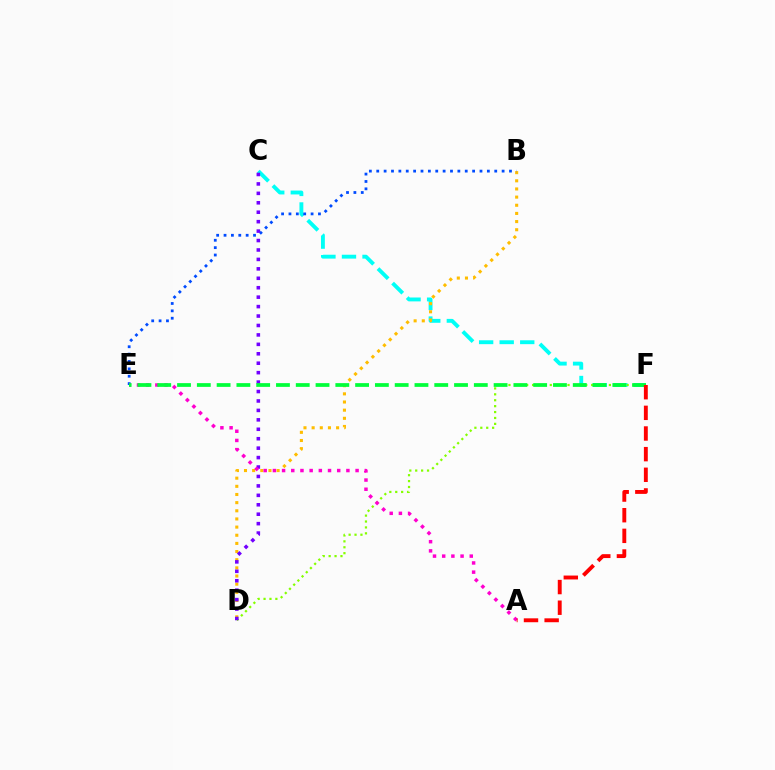{('C', 'F'): [{'color': '#00fff6', 'line_style': 'dashed', 'thickness': 2.79}], ('B', 'D'): [{'color': '#ffbd00', 'line_style': 'dotted', 'thickness': 2.22}], ('B', 'E'): [{'color': '#004bff', 'line_style': 'dotted', 'thickness': 2.0}], ('D', 'F'): [{'color': '#84ff00', 'line_style': 'dotted', 'thickness': 1.61}], ('C', 'D'): [{'color': '#7200ff', 'line_style': 'dotted', 'thickness': 2.56}], ('A', 'E'): [{'color': '#ff00cf', 'line_style': 'dotted', 'thickness': 2.5}], ('E', 'F'): [{'color': '#00ff39', 'line_style': 'dashed', 'thickness': 2.69}], ('A', 'F'): [{'color': '#ff0000', 'line_style': 'dashed', 'thickness': 2.8}]}